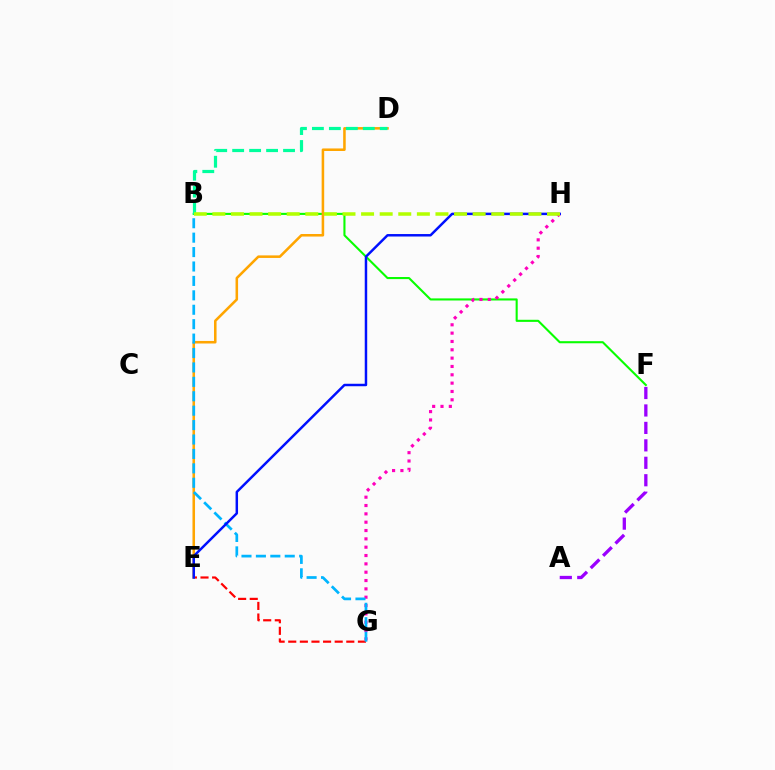{('E', 'G'): [{'color': '#ff0000', 'line_style': 'dashed', 'thickness': 1.58}], ('B', 'F'): [{'color': '#08ff00', 'line_style': 'solid', 'thickness': 1.51}], ('G', 'H'): [{'color': '#ff00bd', 'line_style': 'dotted', 'thickness': 2.26}], ('A', 'F'): [{'color': '#9b00ff', 'line_style': 'dashed', 'thickness': 2.37}], ('D', 'E'): [{'color': '#ffa500', 'line_style': 'solid', 'thickness': 1.84}], ('B', 'D'): [{'color': '#00ff9d', 'line_style': 'dashed', 'thickness': 2.3}], ('B', 'G'): [{'color': '#00b5ff', 'line_style': 'dashed', 'thickness': 1.96}], ('E', 'H'): [{'color': '#0010ff', 'line_style': 'solid', 'thickness': 1.78}], ('B', 'H'): [{'color': '#b3ff00', 'line_style': 'dashed', 'thickness': 2.53}]}